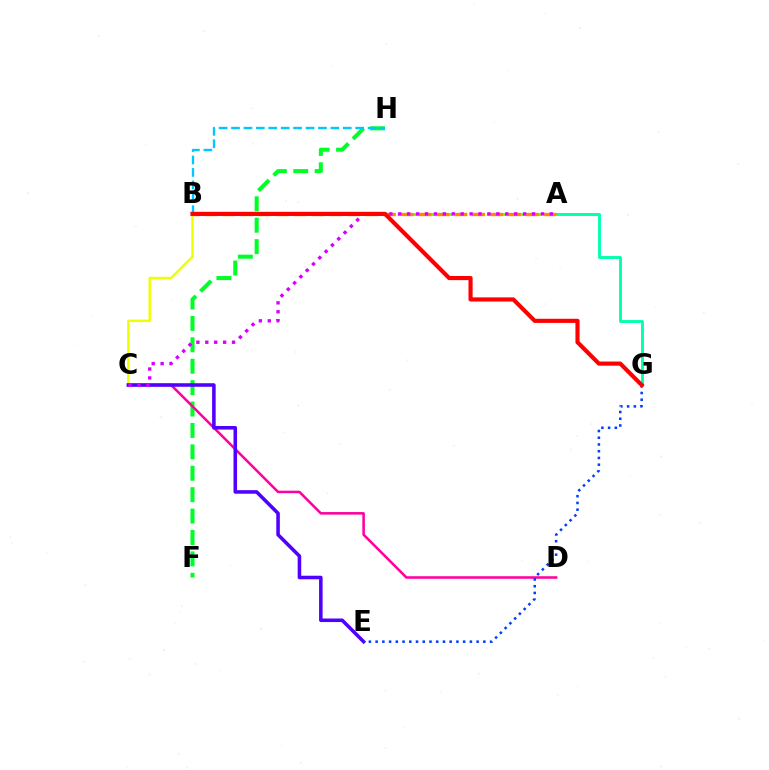{('F', 'H'): [{'color': '#00ff27', 'line_style': 'dashed', 'thickness': 2.91}], ('A', 'G'): [{'color': '#00ffaf', 'line_style': 'solid', 'thickness': 2.07}], ('B', 'H'): [{'color': '#00c7ff', 'line_style': 'dashed', 'thickness': 1.69}], ('A', 'B'): [{'color': '#66ff00', 'line_style': 'dashed', 'thickness': 2.02}, {'color': '#ff8800', 'line_style': 'dashed', 'thickness': 2.43}], ('C', 'D'): [{'color': '#ff00a0', 'line_style': 'solid', 'thickness': 1.83}], ('B', 'C'): [{'color': '#eeff00', 'line_style': 'solid', 'thickness': 1.78}], ('C', 'E'): [{'color': '#4f00ff', 'line_style': 'solid', 'thickness': 2.55}], ('E', 'G'): [{'color': '#003fff', 'line_style': 'dotted', 'thickness': 1.83}], ('A', 'C'): [{'color': '#d600ff', 'line_style': 'dotted', 'thickness': 2.42}], ('B', 'G'): [{'color': '#ff0000', 'line_style': 'solid', 'thickness': 2.98}]}